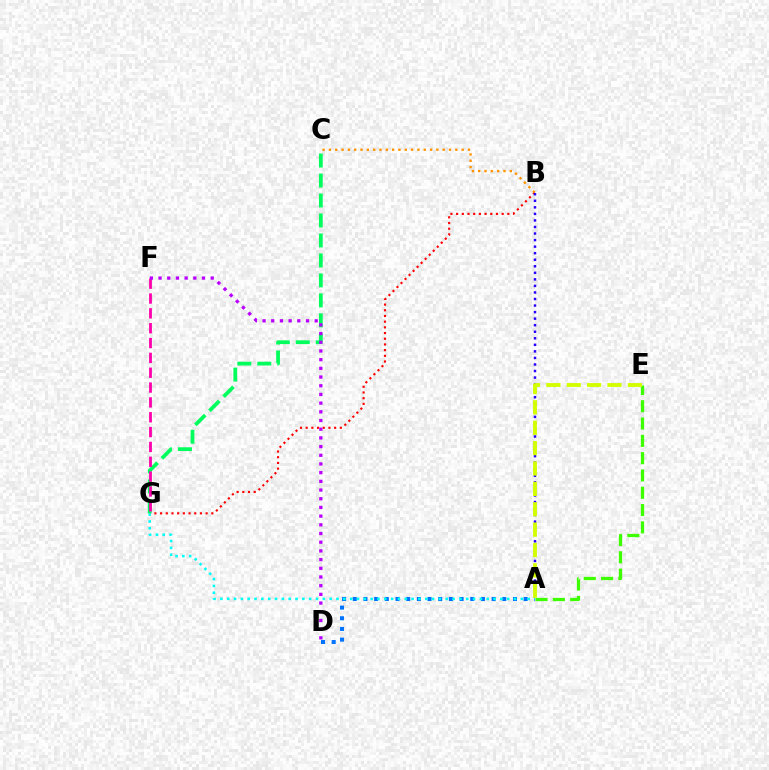{('B', 'G'): [{'color': '#ff0000', 'line_style': 'dotted', 'thickness': 1.55}], ('A', 'B'): [{'color': '#2500ff', 'line_style': 'dotted', 'thickness': 1.78}], ('C', 'G'): [{'color': '#00ff5c', 'line_style': 'dashed', 'thickness': 2.71}], ('A', 'D'): [{'color': '#0074ff', 'line_style': 'dotted', 'thickness': 2.9}], ('F', 'G'): [{'color': '#ff00ac', 'line_style': 'dashed', 'thickness': 2.02}], ('D', 'F'): [{'color': '#b900ff', 'line_style': 'dotted', 'thickness': 2.36}], ('A', 'E'): [{'color': '#3dff00', 'line_style': 'dashed', 'thickness': 2.35}, {'color': '#d1ff00', 'line_style': 'dashed', 'thickness': 2.77}], ('A', 'G'): [{'color': '#00fff6', 'line_style': 'dotted', 'thickness': 1.86}], ('B', 'C'): [{'color': '#ff9400', 'line_style': 'dotted', 'thickness': 1.72}]}